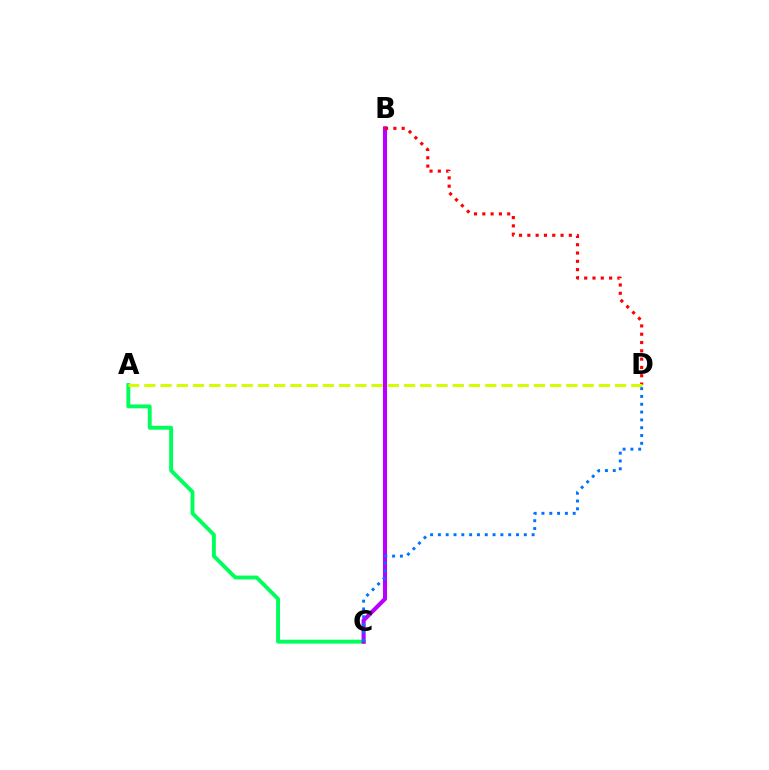{('A', 'C'): [{'color': '#00ff5c', 'line_style': 'solid', 'thickness': 2.81}], ('B', 'C'): [{'color': '#b900ff', 'line_style': 'solid', 'thickness': 2.95}], ('C', 'D'): [{'color': '#0074ff', 'line_style': 'dotted', 'thickness': 2.12}], ('B', 'D'): [{'color': '#ff0000', 'line_style': 'dotted', 'thickness': 2.26}], ('A', 'D'): [{'color': '#d1ff00', 'line_style': 'dashed', 'thickness': 2.21}]}